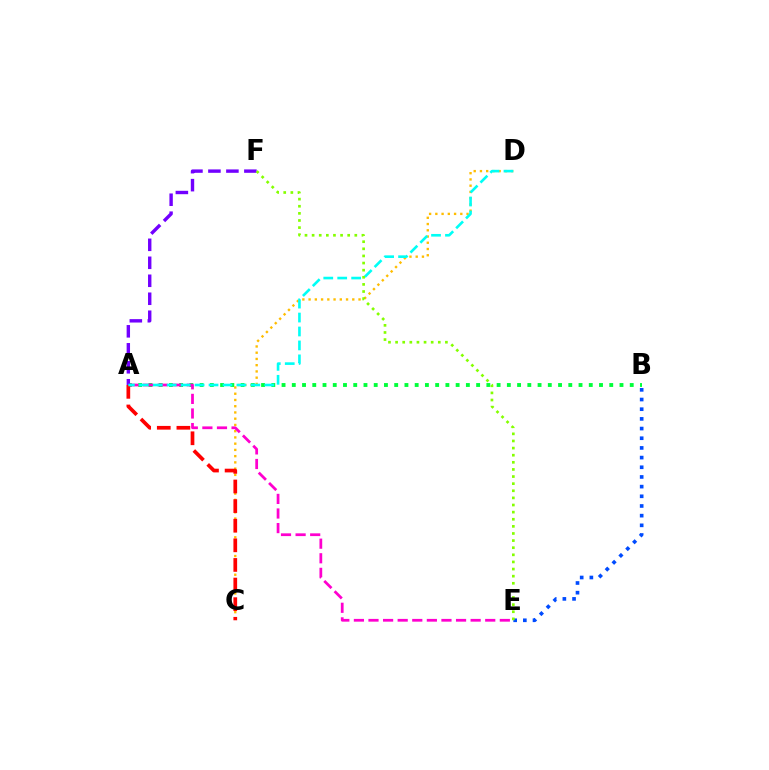{('A', 'B'): [{'color': '#00ff39', 'line_style': 'dotted', 'thickness': 2.78}], ('C', 'D'): [{'color': '#ffbd00', 'line_style': 'dotted', 'thickness': 1.7}], ('A', 'E'): [{'color': '#ff00cf', 'line_style': 'dashed', 'thickness': 1.98}], ('A', 'F'): [{'color': '#7200ff', 'line_style': 'dashed', 'thickness': 2.44}], ('A', 'C'): [{'color': '#ff0000', 'line_style': 'dashed', 'thickness': 2.66}], ('A', 'D'): [{'color': '#00fff6', 'line_style': 'dashed', 'thickness': 1.89}], ('B', 'E'): [{'color': '#004bff', 'line_style': 'dotted', 'thickness': 2.63}], ('E', 'F'): [{'color': '#84ff00', 'line_style': 'dotted', 'thickness': 1.93}]}